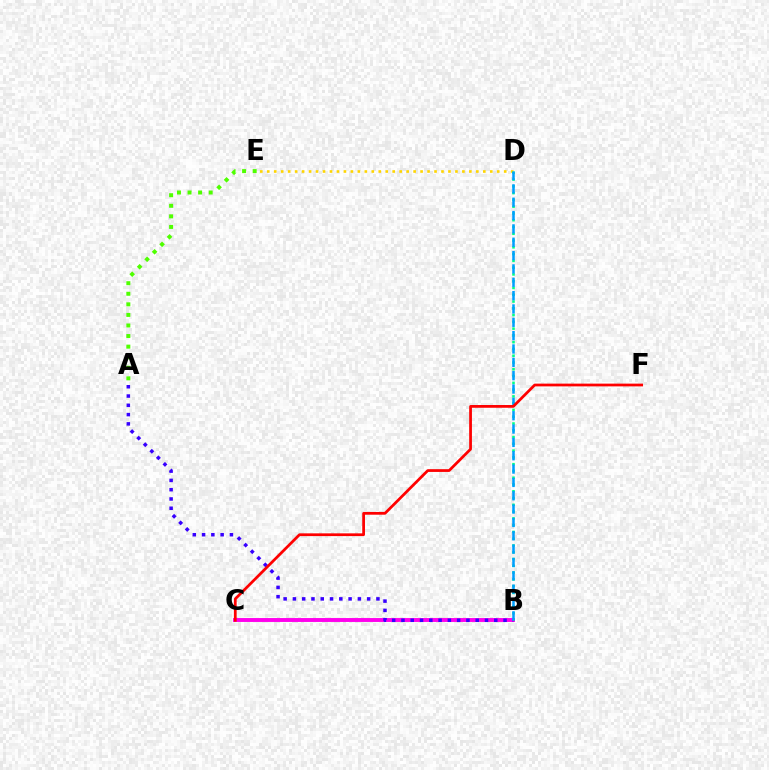{('D', 'E'): [{'color': '#ffd500', 'line_style': 'dotted', 'thickness': 1.89}], ('B', 'C'): [{'color': '#ff00ed', 'line_style': 'solid', 'thickness': 2.81}], ('A', 'B'): [{'color': '#3700ff', 'line_style': 'dotted', 'thickness': 2.52}], ('B', 'D'): [{'color': '#00ff86', 'line_style': 'dotted', 'thickness': 1.84}, {'color': '#009eff', 'line_style': 'dashed', 'thickness': 1.81}], ('A', 'E'): [{'color': '#4fff00', 'line_style': 'dotted', 'thickness': 2.87}], ('C', 'F'): [{'color': '#ff0000', 'line_style': 'solid', 'thickness': 1.98}]}